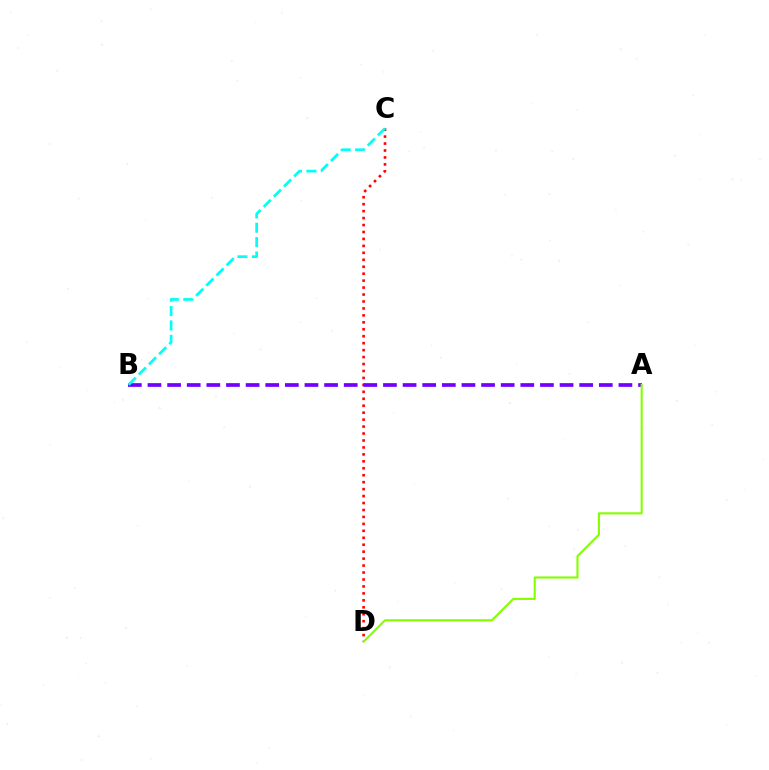{('C', 'D'): [{'color': '#ff0000', 'line_style': 'dotted', 'thickness': 1.89}], ('A', 'B'): [{'color': '#7200ff', 'line_style': 'dashed', 'thickness': 2.67}], ('B', 'C'): [{'color': '#00fff6', 'line_style': 'dashed', 'thickness': 1.95}], ('A', 'D'): [{'color': '#84ff00', 'line_style': 'solid', 'thickness': 1.52}]}